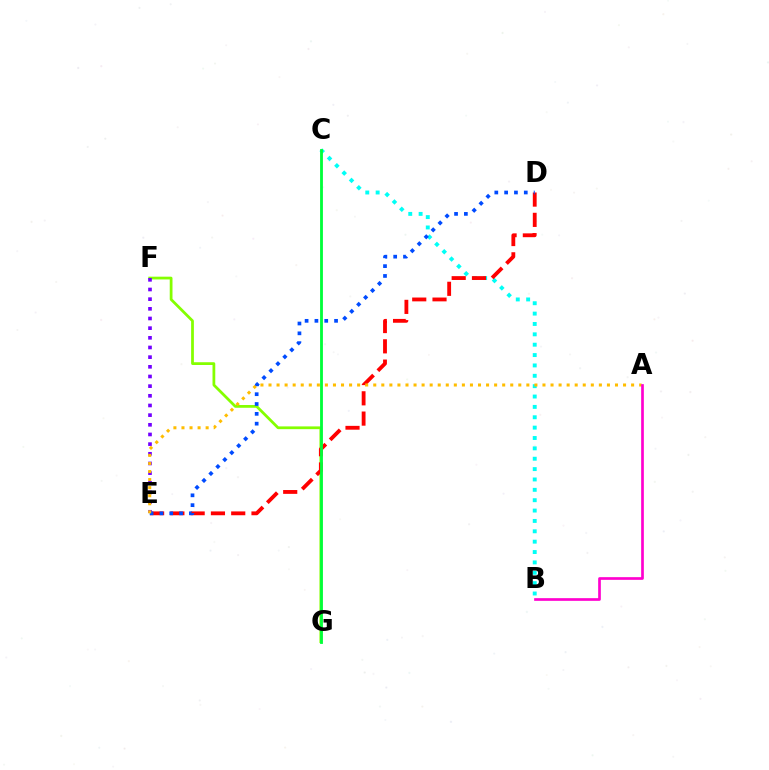{('F', 'G'): [{'color': '#84ff00', 'line_style': 'solid', 'thickness': 1.99}], ('B', 'C'): [{'color': '#00fff6', 'line_style': 'dotted', 'thickness': 2.82}], ('D', 'E'): [{'color': '#ff0000', 'line_style': 'dashed', 'thickness': 2.76}, {'color': '#004bff', 'line_style': 'dotted', 'thickness': 2.67}], ('C', 'G'): [{'color': '#00ff39', 'line_style': 'solid', 'thickness': 2.04}], ('E', 'F'): [{'color': '#7200ff', 'line_style': 'dotted', 'thickness': 2.63}], ('A', 'E'): [{'color': '#ffbd00', 'line_style': 'dotted', 'thickness': 2.19}], ('A', 'B'): [{'color': '#ff00cf', 'line_style': 'solid', 'thickness': 1.93}]}